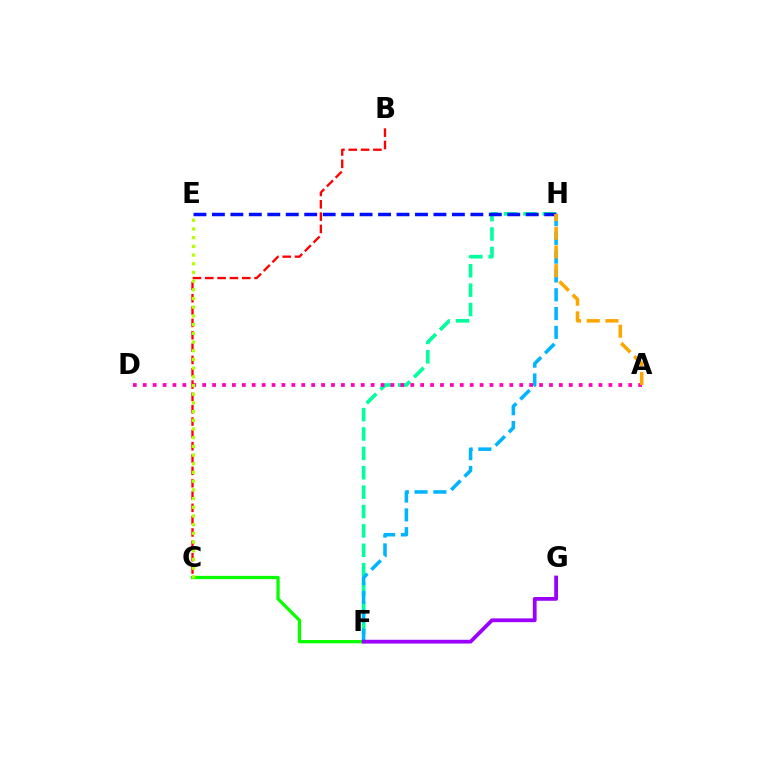{('F', 'H'): [{'color': '#00ff9d', 'line_style': 'dashed', 'thickness': 2.63}, {'color': '#00b5ff', 'line_style': 'dashed', 'thickness': 2.55}], ('E', 'H'): [{'color': '#0010ff', 'line_style': 'dashed', 'thickness': 2.51}], ('A', 'D'): [{'color': '#ff00bd', 'line_style': 'dotted', 'thickness': 2.69}], ('C', 'F'): [{'color': '#08ff00', 'line_style': 'solid', 'thickness': 2.36}], ('B', 'C'): [{'color': '#ff0000', 'line_style': 'dashed', 'thickness': 1.67}], ('A', 'H'): [{'color': '#ffa500', 'line_style': 'dashed', 'thickness': 2.54}], ('F', 'G'): [{'color': '#9b00ff', 'line_style': 'solid', 'thickness': 2.72}], ('C', 'E'): [{'color': '#b3ff00', 'line_style': 'dotted', 'thickness': 2.36}]}